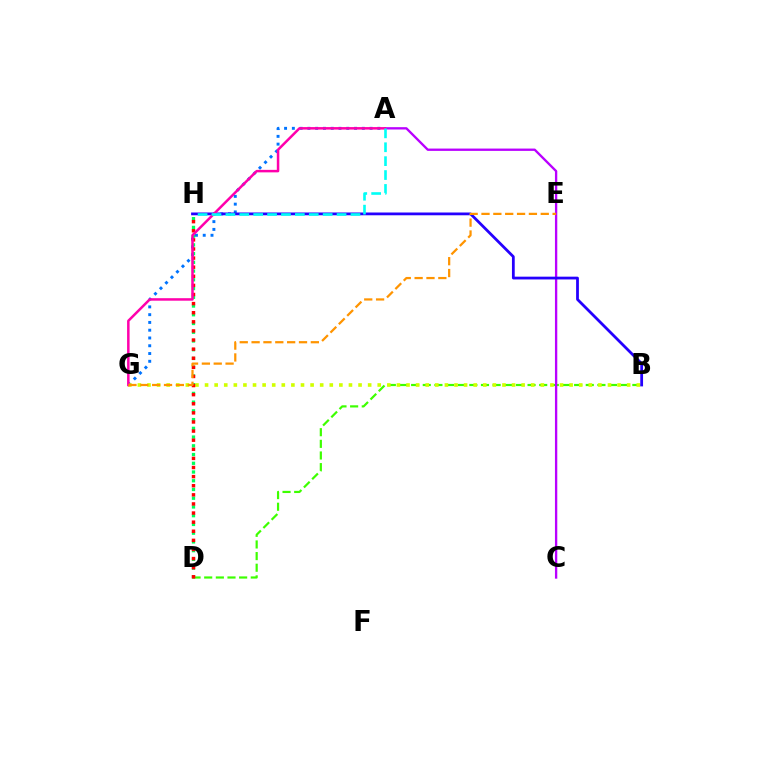{('D', 'H'): [{'color': '#00ff5c', 'line_style': 'dotted', 'thickness': 2.37}, {'color': '#ff0000', 'line_style': 'dotted', 'thickness': 2.47}], ('B', 'D'): [{'color': '#3dff00', 'line_style': 'dashed', 'thickness': 1.58}], ('A', 'C'): [{'color': '#b900ff', 'line_style': 'solid', 'thickness': 1.68}], ('A', 'G'): [{'color': '#0074ff', 'line_style': 'dotted', 'thickness': 2.11}, {'color': '#ff00ac', 'line_style': 'solid', 'thickness': 1.8}], ('B', 'G'): [{'color': '#d1ff00', 'line_style': 'dotted', 'thickness': 2.61}], ('B', 'H'): [{'color': '#2500ff', 'line_style': 'solid', 'thickness': 2.0}], ('A', 'H'): [{'color': '#00fff6', 'line_style': 'dashed', 'thickness': 1.89}], ('E', 'G'): [{'color': '#ff9400', 'line_style': 'dashed', 'thickness': 1.61}]}